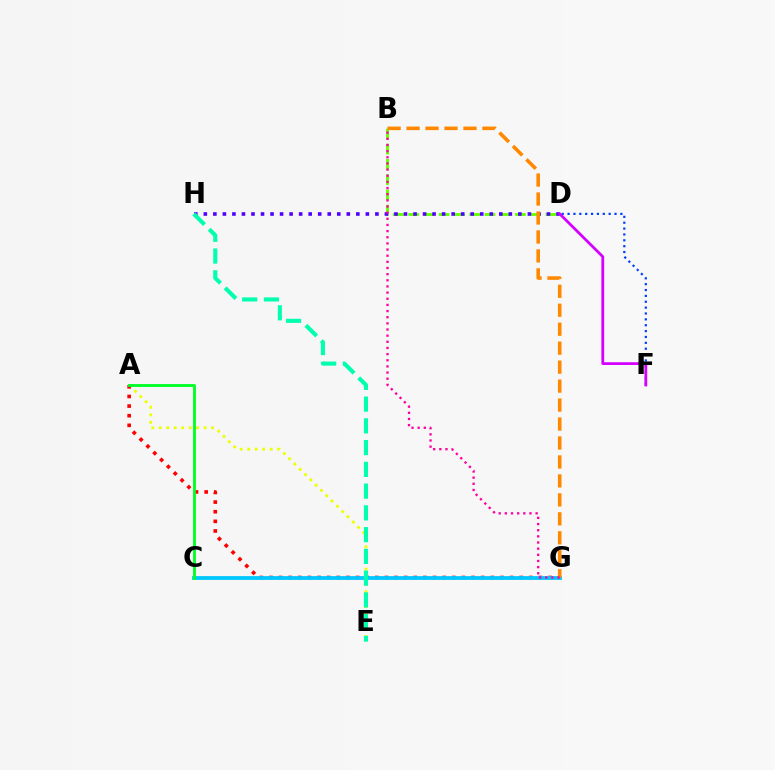{('B', 'D'): [{'color': '#66ff00', 'line_style': 'dashed', 'thickness': 2.07}], ('A', 'E'): [{'color': '#eeff00', 'line_style': 'dotted', 'thickness': 2.03}], ('A', 'G'): [{'color': '#ff0000', 'line_style': 'dotted', 'thickness': 2.62}], ('D', 'H'): [{'color': '#4f00ff', 'line_style': 'dotted', 'thickness': 2.59}], ('C', 'G'): [{'color': '#00c7ff', 'line_style': 'solid', 'thickness': 2.73}], ('B', 'G'): [{'color': '#ff8800', 'line_style': 'dashed', 'thickness': 2.58}, {'color': '#ff00a0', 'line_style': 'dotted', 'thickness': 1.67}], ('D', 'F'): [{'color': '#003fff', 'line_style': 'dotted', 'thickness': 1.59}, {'color': '#d600ff', 'line_style': 'solid', 'thickness': 2.0}], ('E', 'H'): [{'color': '#00ffaf', 'line_style': 'dashed', 'thickness': 2.96}], ('A', 'C'): [{'color': '#00ff27', 'line_style': 'solid', 'thickness': 2.06}]}